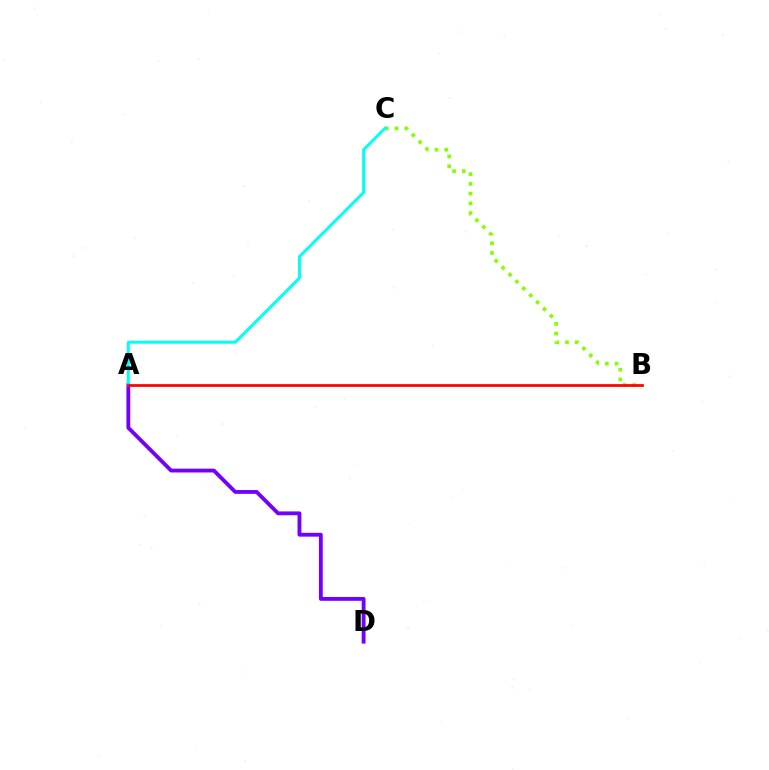{('B', 'C'): [{'color': '#84ff00', 'line_style': 'dotted', 'thickness': 2.65}], ('A', 'D'): [{'color': '#7200ff', 'line_style': 'solid', 'thickness': 2.76}], ('A', 'C'): [{'color': '#00fff6', 'line_style': 'solid', 'thickness': 2.14}], ('A', 'B'): [{'color': '#ff0000', 'line_style': 'solid', 'thickness': 1.96}]}